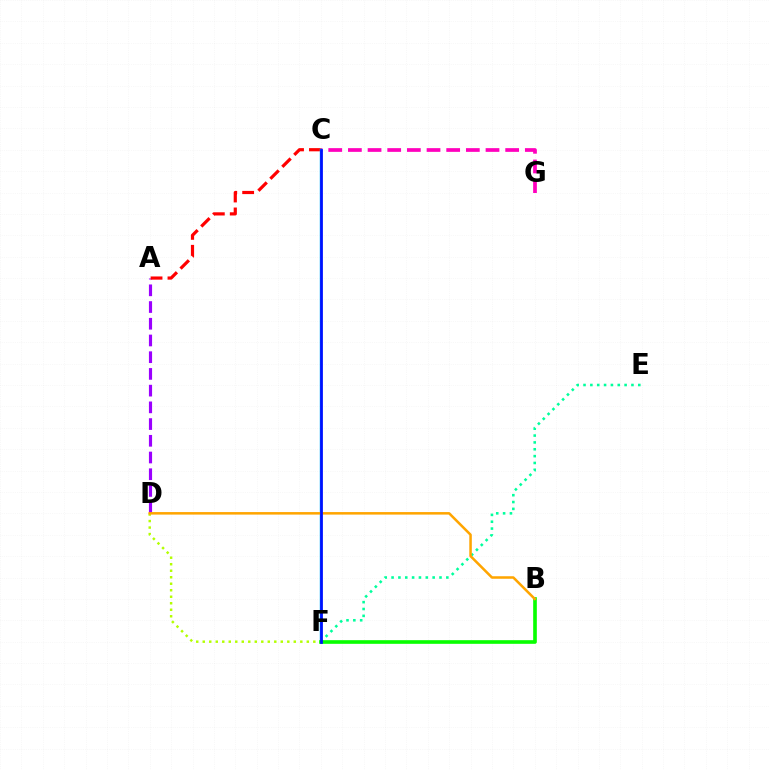{('C', 'G'): [{'color': '#ff00bd', 'line_style': 'dashed', 'thickness': 2.67}], ('A', 'D'): [{'color': '#9b00ff', 'line_style': 'dashed', 'thickness': 2.27}], ('D', 'F'): [{'color': '#b3ff00', 'line_style': 'dotted', 'thickness': 1.77}], ('A', 'C'): [{'color': '#ff0000', 'line_style': 'dashed', 'thickness': 2.3}], ('C', 'F'): [{'color': '#00b5ff', 'line_style': 'solid', 'thickness': 1.77}, {'color': '#0010ff', 'line_style': 'solid', 'thickness': 1.98}], ('E', 'F'): [{'color': '#00ff9d', 'line_style': 'dotted', 'thickness': 1.86}], ('B', 'F'): [{'color': '#08ff00', 'line_style': 'solid', 'thickness': 2.62}], ('B', 'D'): [{'color': '#ffa500', 'line_style': 'solid', 'thickness': 1.82}]}